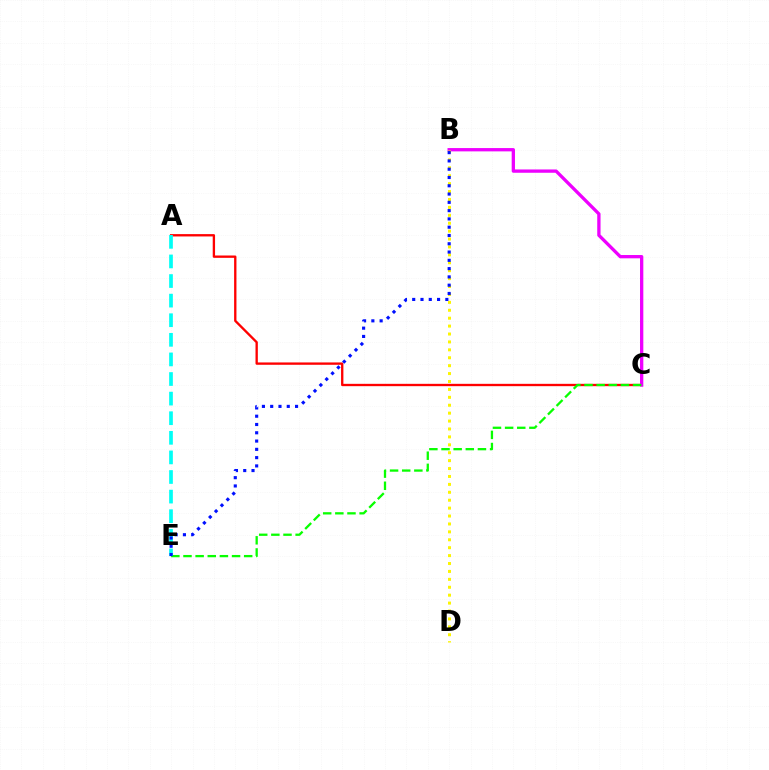{('A', 'C'): [{'color': '#ff0000', 'line_style': 'solid', 'thickness': 1.68}], ('B', 'C'): [{'color': '#ee00ff', 'line_style': 'solid', 'thickness': 2.38}], ('B', 'D'): [{'color': '#fcf500', 'line_style': 'dotted', 'thickness': 2.15}], ('C', 'E'): [{'color': '#08ff00', 'line_style': 'dashed', 'thickness': 1.65}], ('A', 'E'): [{'color': '#00fff6', 'line_style': 'dashed', 'thickness': 2.66}], ('B', 'E'): [{'color': '#0010ff', 'line_style': 'dotted', 'thickness': 2.25}]}